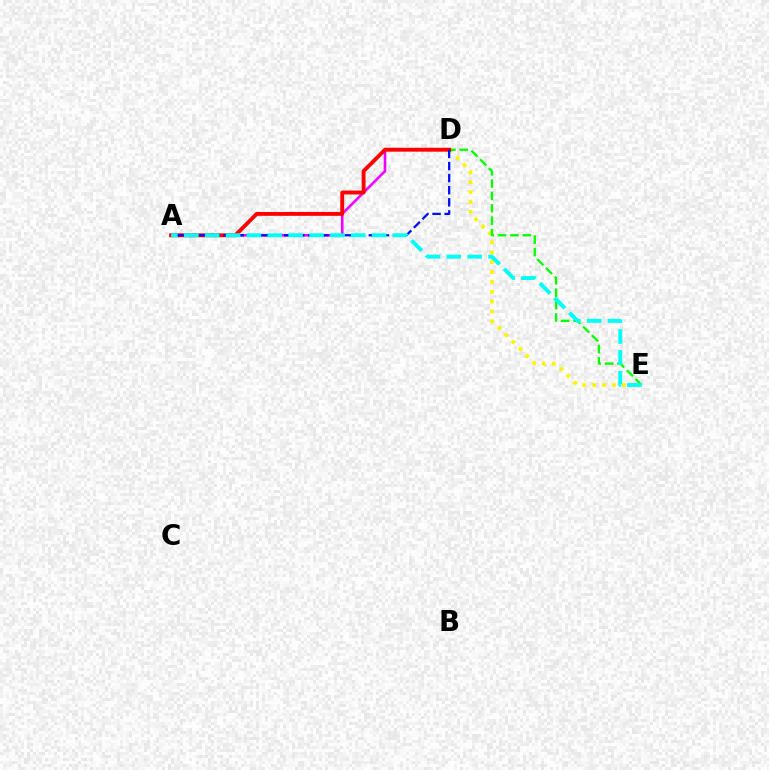{('D', 'E'): [{'color': '#fcf500', 'line_style': 'dotted', 'thickness': 2.68}, {'color': '#08ff00', 'line_style': 'dashed', 'thickness': 1.68}], ('A', 'D'): [{'color': '#ee00ff', 'line_style': 'solid', 'thickness': 1.89}, {'color': '#ff0000', 'line_style': 'solid', 'thickness': 2.79}, {'color': '#0010ff', 'line_style': 'dashed', 'thickness': 1.64}], ('A', 'E'): [{'color': '#00fff6', 'line_style': 'dashed', 'thickness': 2.84}]}